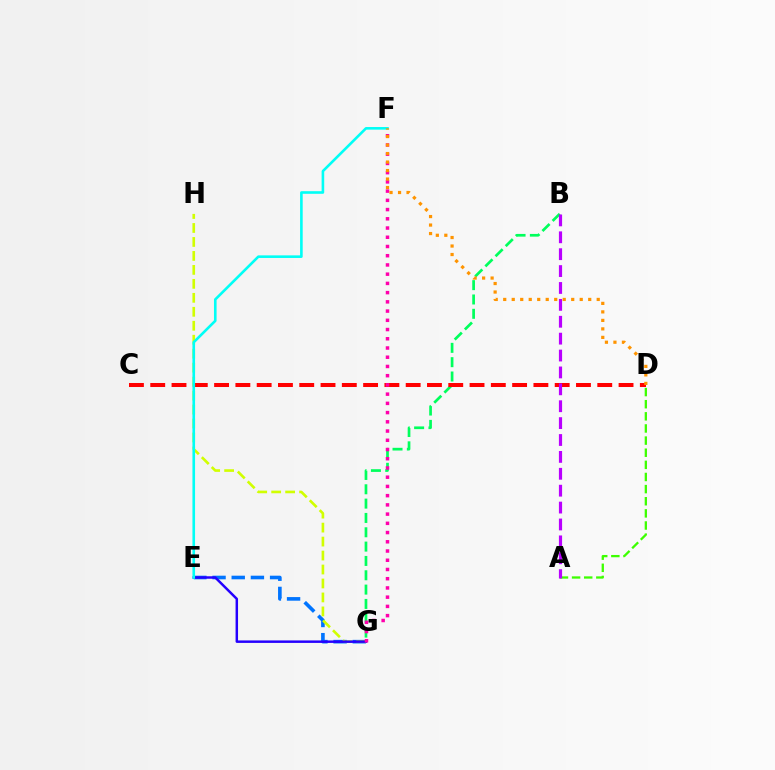{('B', 'G'): [{'color': '#00ff5c', 'line_style': 'dashed', 'thickness': 1.95}], ('C', 'D'): [{'color': '#ff0000', 'line_style': 'dashed', 'thickness': 2.89}], ('E', 'G'): [{'color': '#0074ff', 'line_style': 'dashed', 'thickness': 2.61}, {'color': '#2500ff', 'line_style': 'solid', 'thickness': 1.78}], ('G', 'H'): [{'color': '#d1ff00', 'line_style': 'dashed', 'thickness': 1.9}], ('A', 'D'): [{'color': '#3dff00', 'line_style': 'dashed', 'thickness': 1.65}], ('F', 'G'): [{'color': '#ff00ac', 'line_style': 'dotted', 'thickness': 2.51}], ('E', 'F'): [{'color': '#00fff6', 'line_style': 'solid', 'thickness': 1.88}], ('A', 'B'): [{'color': '#b900ff', 'line_style': 'dashed', 'thickness': 2.29}], ('D', 'F'): [{'color': '#ff9400', 'line_style': 'dotted', 'thickness': 2.31}]}